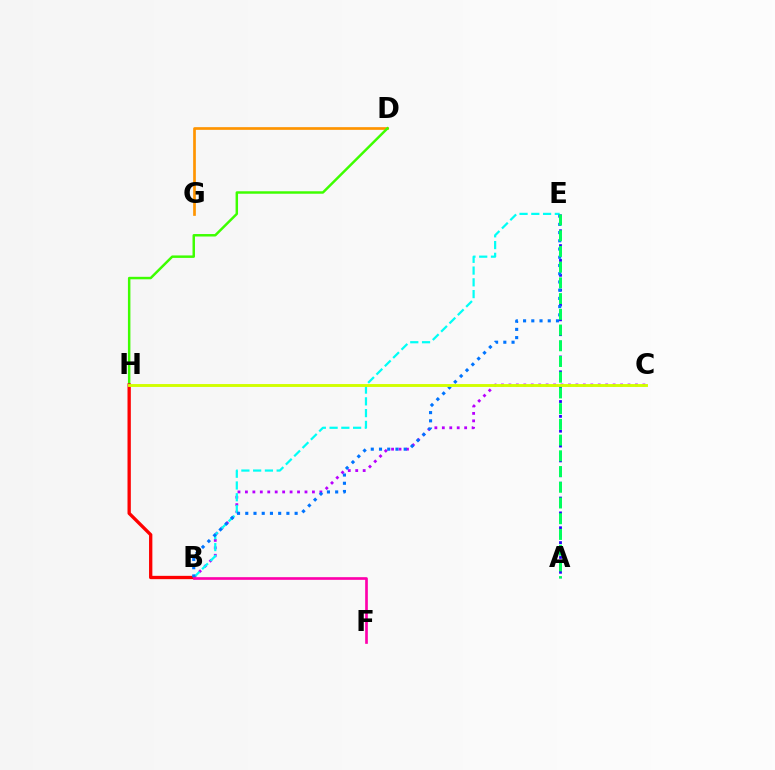{('A', 'E'): [{'color': '#2500ff', 'line_style': 'dotted', 'thickness': 2.02}, {'color': '#00ff5c', 'line_style': 'dashed', 'thickness': 2.14}], ('D', 'G'): [{'color': '#ff9400', 'line_style': 'solid', 'thickness': 1.94}], ('D', 'H'): [{'color': '#3dff00', 'line_style': 'solid', 'thickness': 1.78}], ('B', 'C'): [{'color': '#b900ff', 'line_style': 'dotted', 'thickness': 2.02}], ('B', 'E'): [{'color': '#00fff6', 'line_style': 'dashed', 'thickness': 1.6}, {'color': '#0074ff', 'line_style': 'dotted', 'thickness': 2.24}], ('B', 'H'): [{'color': '#ff0000', 'line_style': 'solid', 'thickness': 2.39}], ('B', 'F'): [{'color': '#ff00ac', 'line_style': 'solid', 'thickness': 1.92}], ('C', 'H'): [{'color': '#d1ff00', 'line_style': 'solid', 'thickness': 2.09}]}